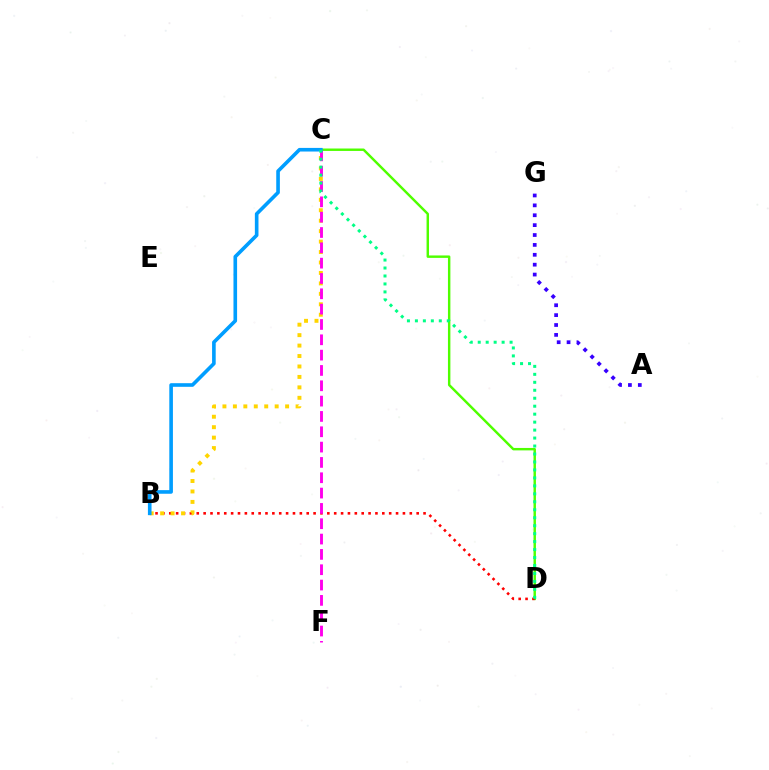{('A', 'G'): [{'color': '#3700ff', 'line_style': 'dotted', 'thickness': 2.69}], ('C', 'D'): [{'color': '#4fff00', 'line_style': 'solid', 'thickness': 1.75}, {'color': '#00ff86', 'line_style': 'dotted', 'thickness': 2.16}], ('B', 'D'): [{'color': '#ff0000', 'line_style': 'dotted', 'thickness': 1.87}], ('B', 'C'): [{'color': '#ffd500', 'line_style': 'dotted', 'thickness': 2.84}, {'color': '#009eff', 'line_style': 'solid', 'thickness': 2.61}], ('C', 'F'): [{'color': '#ff00ed', 'line_style': 'dashed', 'thickness': 2.08}]}